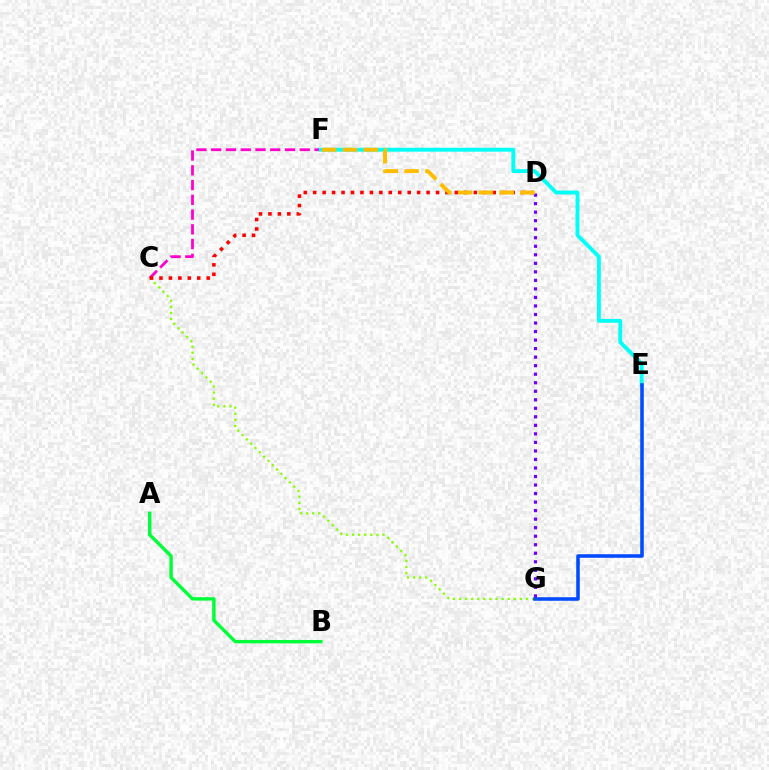{('C', 'F'): [{'color': '#ff00cf', 'line_style': 'dashed', 'thickness': 2.01}], ('C', 'G'): [{'color': '#84ff00', 'line_style': 'dotted', 'thickness': 1.65}], ('E', 'F'): [{'color': '#00fff6', 'line_style': 'solid', 'thickness': 2.79}], ('E', 'G'): [{'color': '#004bff', 'line_style': 'solid', 'thickness': 2.56}], ('C', 'D'): [{'color': '#ff0000', 'line_style': 'dotted', 'thickness': 2.57}], ('A', 'B'): [{'color': '#00ff39', 'line_style': 'solid', 'thickness': 2.44}], ('D', 'G'): [{'color': '#7200ff', 'line_style': 'dotted', 'thickness': 2.32}], ('D', 'F'): [{'color': '#ffbd00', 'line_style': 'dashed', 'thickness': 2.82}]}